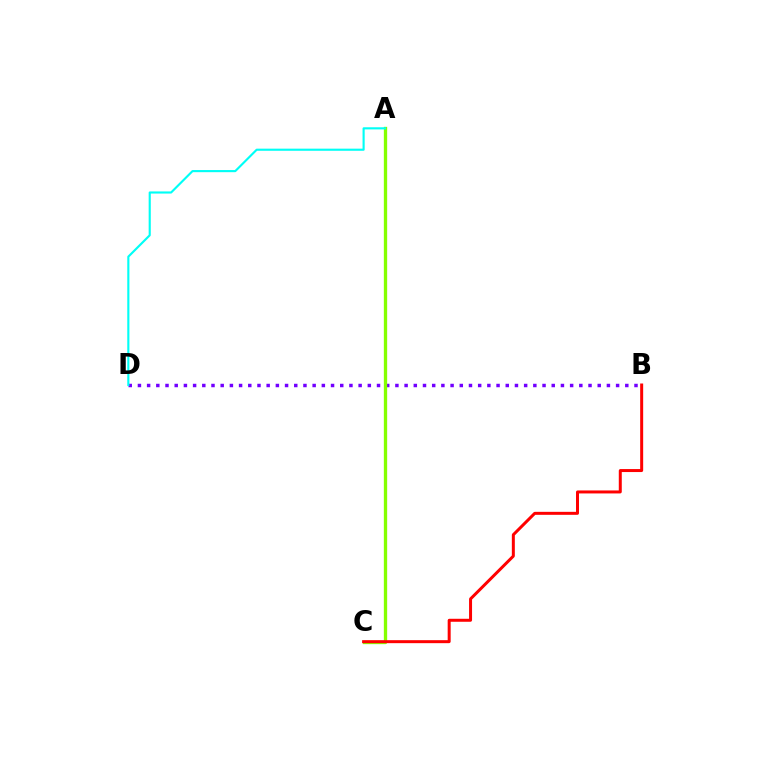{('B', 'D'): [{'color': '#7200ff', 'line_style': 'dotted', 'thickness': 2.5}], ('A', 'C'): [{'color': '#84ff00', 'line_style': 'solid', 'thickness': 2.39}], ('A', 'D'): [{'color': '#00fff6', 'line_style': 'solid', 'thickness': 1.53}], ('B', 'C'): [{'color': '#ff0000', 'line_style': 'solid', 'thickness': 2.16}]}